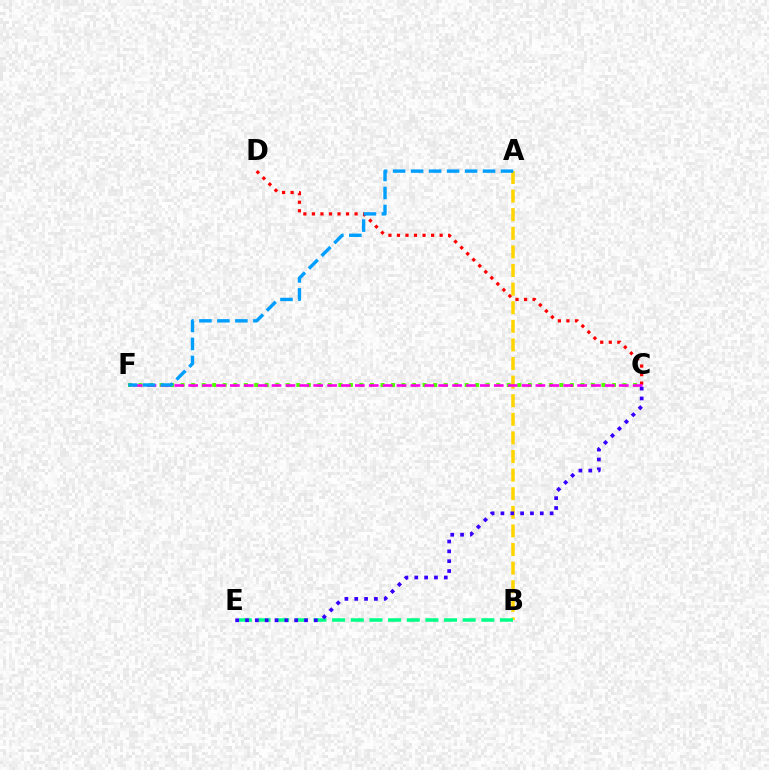{('C', 'D'): [{'color': '#ff0000', 'line_style': 'dotted', 'thickness': 2.32}], ('A', 'B'): [{'color': '#ffd500', 'line_style': 'dashed', 'thickness': 2.53}], ('C', 'F'): [{'color': '#4fff00', 'line_style': 'dotted', 'thickness': 2.86}, {'color': '#ff00ed', 'line_style': 'dashed', 'thickness': 1.89}], ('A', 'F'): [{'color': '#009eff', 'line_style': 'dashed', 'thickness': 2.44}], ('B', 'E'): [{'color': '#00ff86', 'line_style': 'dashed', 'thickness': 2.53}], ('C', 'E'): [{'color': '#3700ff', 'line_style': 'dotted', 'thickness': 2.67}]}